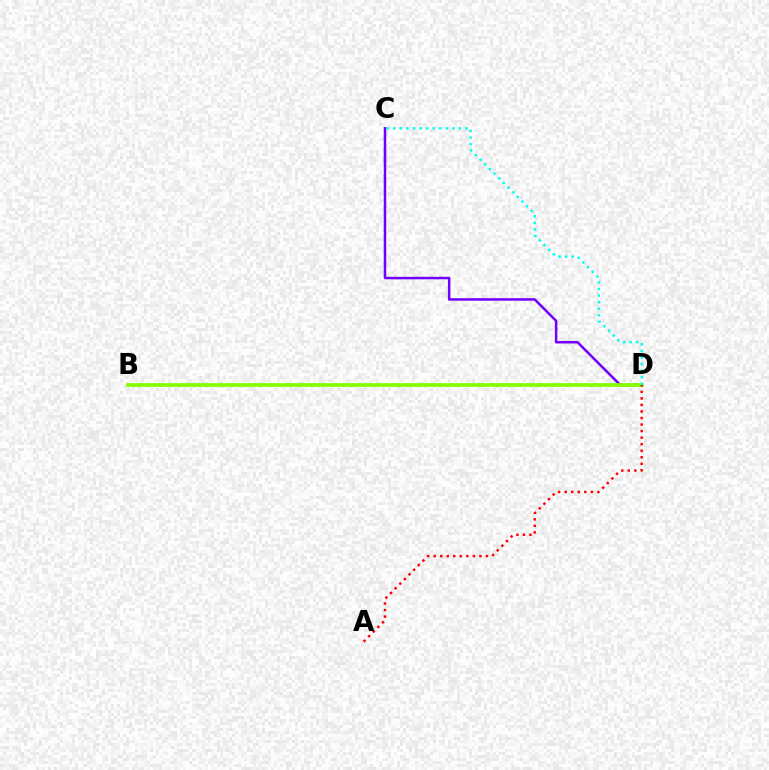{('C', 'D'): [{'color': '#7200ff', 'line_style': 'solid', 'thickness': 1.81}, {'color': '#00fff6', 'line_style': 'dotted', 'thickness': 1.79}], ('B', 'D'): [{'color': '#84ff00', 'line_style': 'solid', 'thickness': 2.7}], ('A', 'D'): [{'color': '#ff0000', 'line_style': 'dotted', 'thickness': 1.78}]}